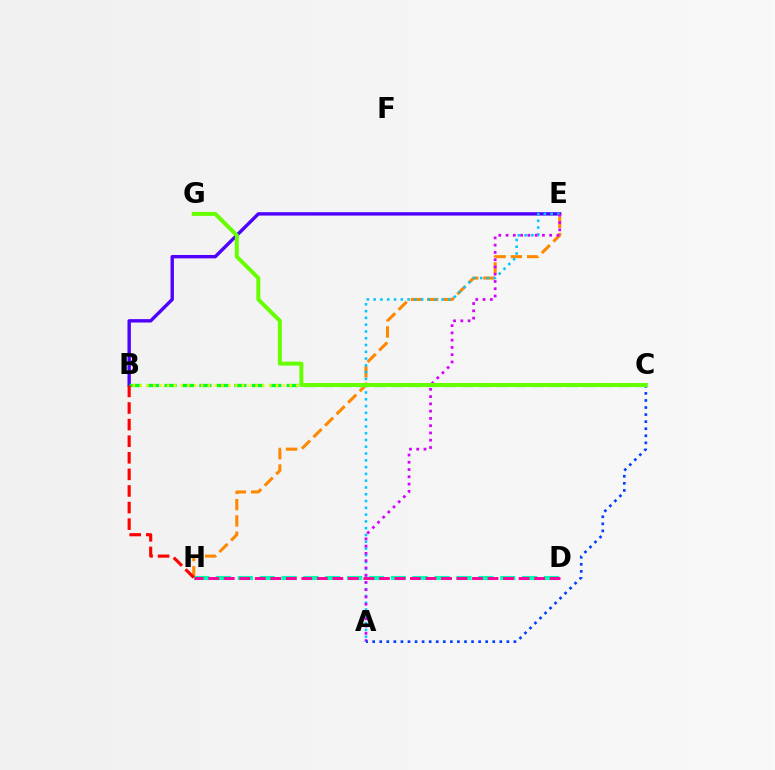{('B', 'E'): [{'color': '#4f00ff', 'line_style': 'solid', 'thickness': 2.44}], ('E', 'H'): [{'color': '#ff8800', 'line_style': 'dashed', 'thickness': 2.21}], ('A', 'E'): [{'color': '#00c7ff', 'line_style': 'dotted', 'thickness': 1.84}, {'color': '#d600ff', 'line_style': 'dotted', 'thickness': 1.97}], ('A', 'C'): [{'color': '#003fff', 'line_style': 'dotted', 'thickness': 1.92}], ('B', 'C'): [{'color': '#00ff27', 'line_style': 'dashed', 'thickness': 2.37}, {'color': '#eeff00', 'line_style': 'dotted', 'thickness': 1.85}], ('D', 'H'): [{'color': '#00ffaf', 'line_style': 'dashed', 'thickness': 2.97}, {'color': '#ff00a0', 'line_style': 'dashed', 'thickness': 2.11}], ('B', 'H'): [{'color': '#ff0000', 'line_style': 'dashed', 'thickness': 2.25}], ('C', 'G'): [{'color': '#66ff00', 'line_style': 'solid', 'thickness': 2.87}]}